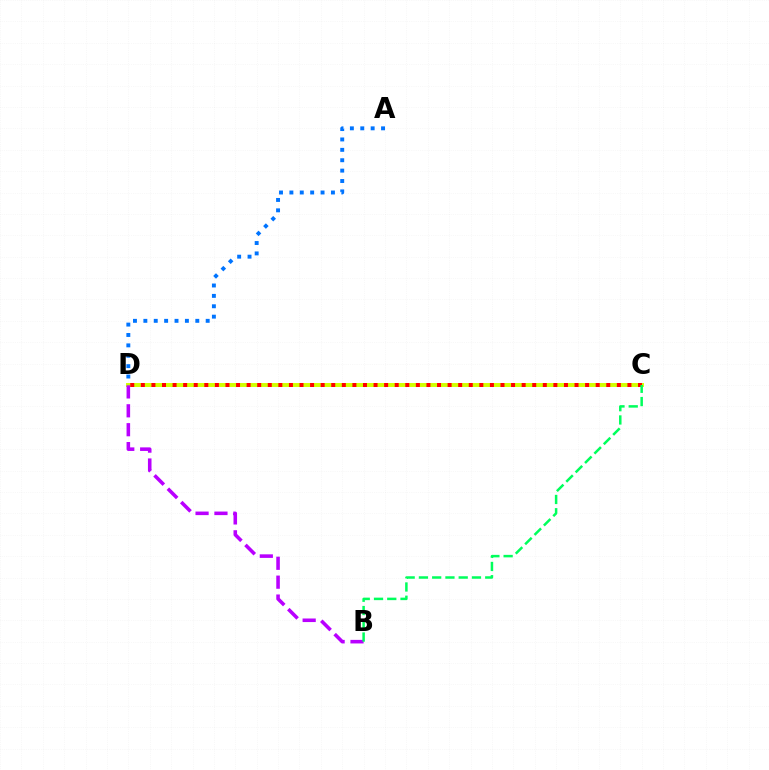{('C', 'D'): [{'color': '#d1ff00', 'line_style': 'solid', 'thickness': 2.85}, {'color': '#ff0000', 'line_style': 'dotted', 'thickness': 2.87}], ('B', 'D'): [{'color': '#b900ff', 'line_style': 'dashed', 'thickness': 2.57}], ('A', 'D'): [{'color': '#0074ff', 'line_style': 'dotted', 'thickness': 2.82}], ('B', 'C'): [{'color': '#00ff5c', 'line_style': 'dashed', 'thickness': 1.8}]}